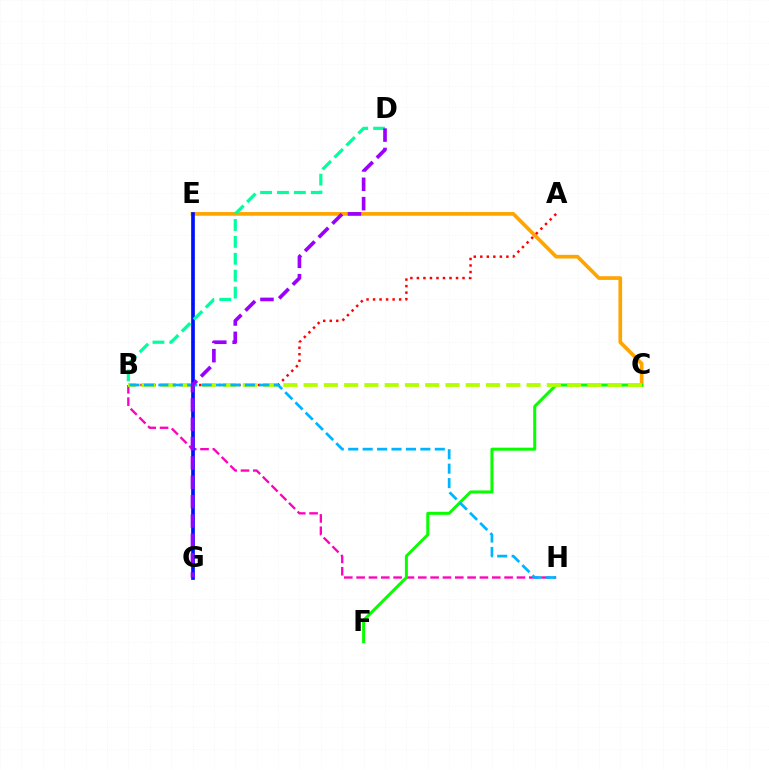{('B', 'H'): [{'color': '#ff00bd', 'line_style': 'dashed', 'thickness': 1.68}, {'color': '#00b5ff', 'line_style': 'dashed', 'thickness': 1.96}], ('C', 'E'): [{'color': '#ffa500', 'line_style': 'solid', 'thickness': 2.66}], ('C', 'F'): [{'color': '#08ff00', 'line_style': 'solid', 'thickness': 2.17}], ('A', 'B'): [{'color': '#ff0000', 'line_style': 'dotted', 'thickness': 1.77}], ('B', 'C'): [{'color': '#b3ff00', 'line_style': 'dashed', 'thickness': 2.75}], ('E', 'G'): [{'color': '#0010ff', 'line_style': 'solid', 'thickness': 2.65}], ('B', 'D'): [{'color': '#00ff9d', 'line_style': 'dashed', 'thickness': 2.3}], ('D', 'G'): [{'color': '#9b00ff', 'line_style': 'dashed', 'thickness': 2.63}]}